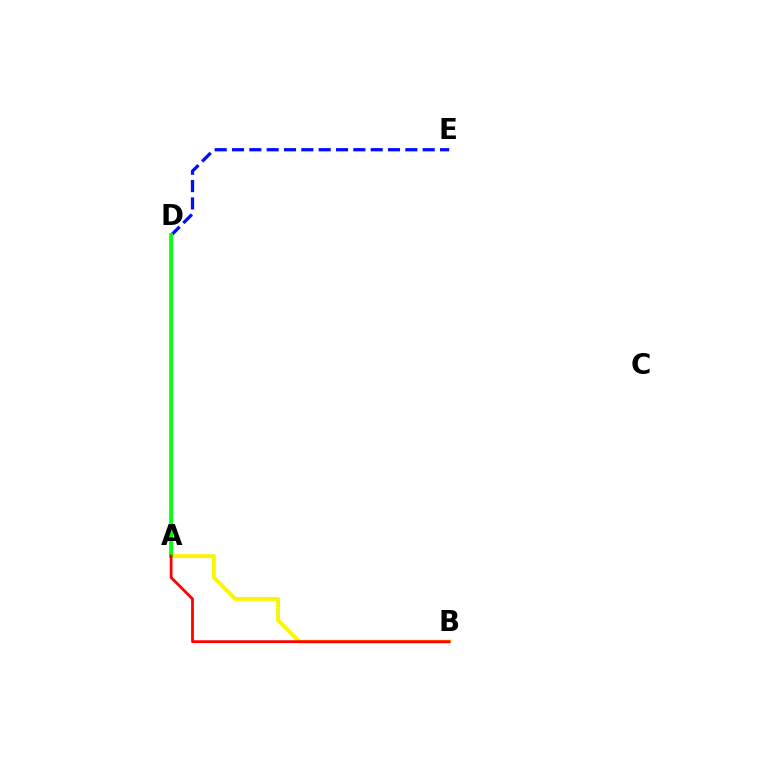{('A', 'D'): [{'color': '#ee00ff', 'line_style': 'dotted', 'thickness': 1.91}, {'color': '#00fff6', 'line_style': 'solid', 'thickness': 2.03}, {'color': '#08ff00', 'line_style': 'solid', 'thickness': 2.67}], ('D', 'E'): [{'color': '#0010ff', 'line_style': 'dashed', 'thickness': 2.35}], ('A', 'B'): [{'color': '#fcf500', 'line_style': 'solid', 'thickness': 2.79}, {'color': '#ff0000', 'line_style': 'solid', 'thickness': 2.0}]}